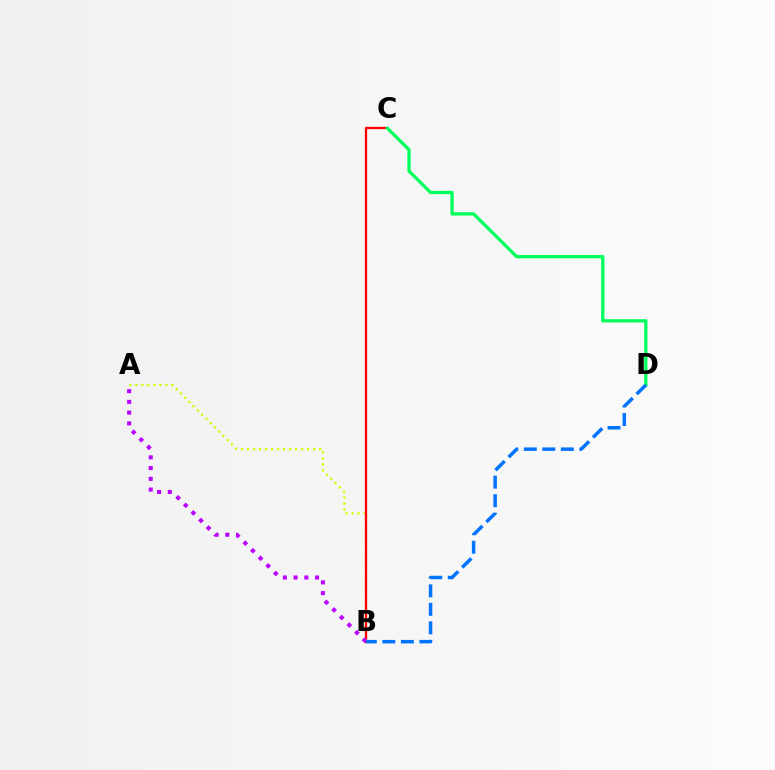{('A', 'B'): [{'color': '#d1ff00', 'line_style': 'dotted', 'thickness': 1.63}, {'color': '#b900ff', 'line_style': 'dotted', 'thickness': 2.92}], ('B', 'C'): [{'color': '#ff0000', 'line_style': 'solid', 'thickness': 1.66}], ('C', 'D'): [{'color': '#00ff5c', 'line_style': 'solid', 'thickness': 2.36}], ('B', 'D'): [{'color': '#0074ff', 'line_style': 'dashed', 'thickness': 2.52}]}